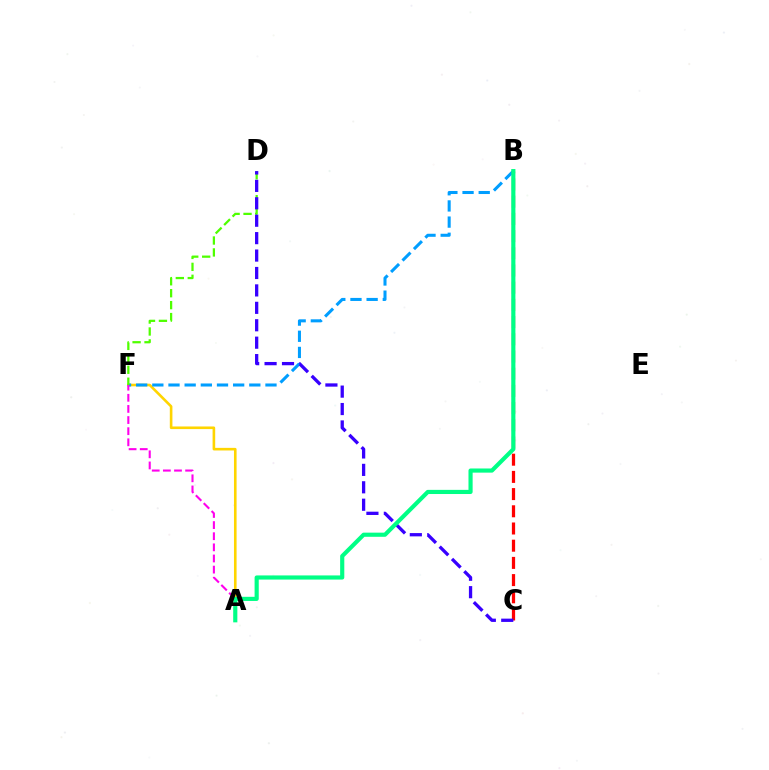{('A', 'F'): [{'color': '#ffd500', 'line_style': 'solid', 'thickness': 1.88}, {'color': '#ff00ed', 'line_style': 'dashed', 'thickness': 1.51}], ('B', 'F'): [{'color': '#009eff', 'line_style': 'dashed', 'thickness': 2.2}], ('B', 'C'): [{'color': '#ff0000', 'line_style': 'dashed', 'thickness': 2.34}], ('D', 'F'): [{'color': '#4fff00', 'line_style': 'dashed', 'thickness': 1.62}], ('C', 'D'): [{'color': '#3700ff', 'line_style': 'dashed', 'thickness': 2.37}], ('A', 'B'): [{'color': '#00ff86', 'line_style': 'solid', 'thickness': 2.99}]}